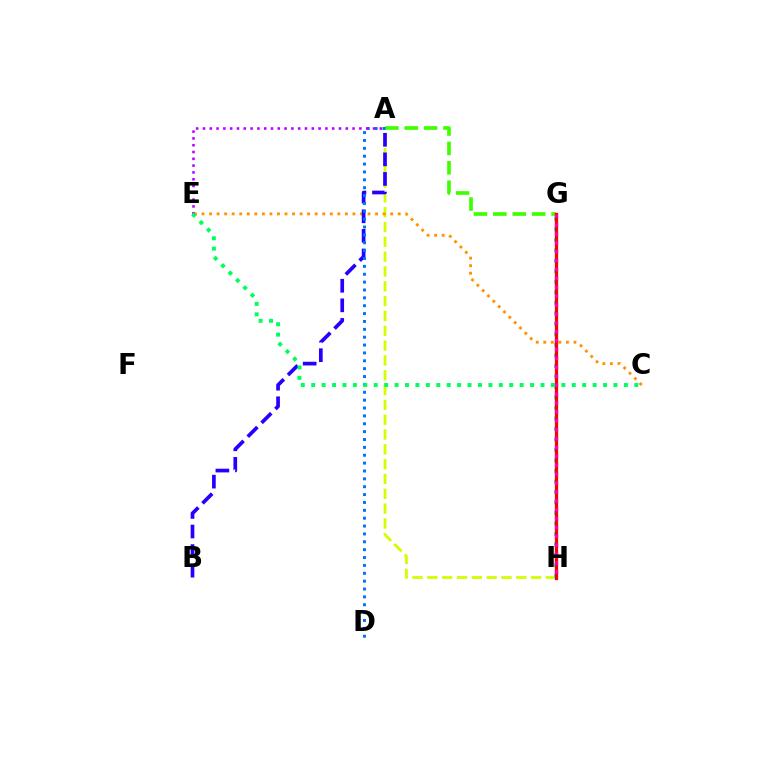{('A', 'H'): [{'color': '#d1ff00', 'line_style': 'dashed', 'thickness': 2.01}], ('A', 'G'): [{'color': '#3dff00', 'line_style': 'dashed', 'thickness': 2.64}], ('G', 'H'): [{'color': '#00fff6', 'line_style': 'dotted', 'thickness': 2.85}, {'color': '#ff0000', 'line_style': 'solid', 'thickness': 2.35}, {'color': '#ff00ac', 'line_style': 'dotted', 'thickness': 2.42}], ('C', 'E'): [{'color': '#ff9400', 'line_style': 'dotted', 'thickness': 2.05}, {'color': '#00ff5c', 'line_style': 'dotted', 'thickness': 2.83}], ('A', 'B'): [{'color': '#2500ff', 'line_style': 'dashed', 'thickness': 2.66}], ('A', 'D'): [{'color': '#0074ff', 'line_style': 'dotted', 'thickness': 2.14}], ('A', 'E'): [{'color': '#b900ff', 'line_style': 'dotted', 'thickness': 1.85}]}